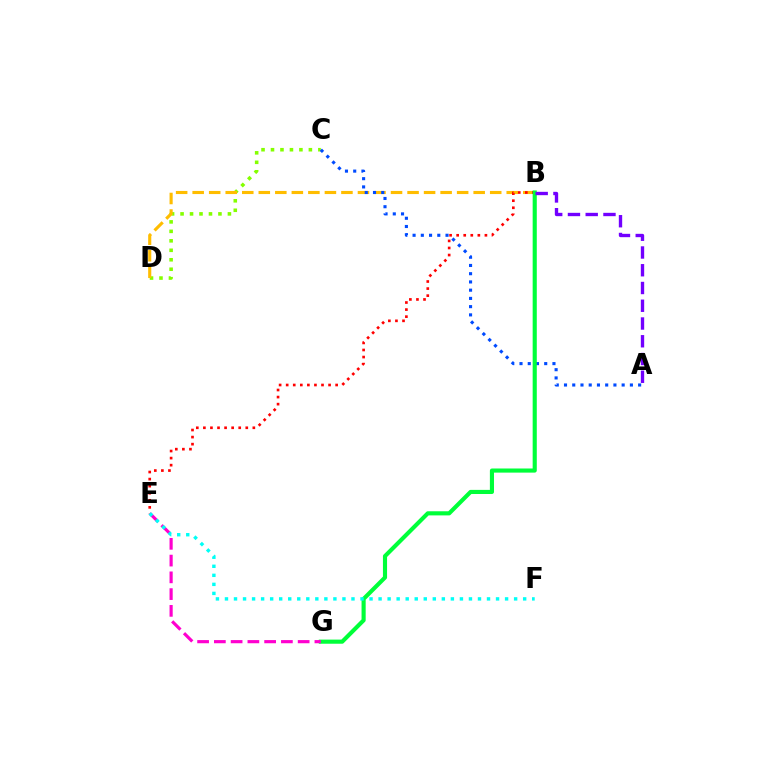{('C', 'D'): [{'color': '#84ff00', 'line_style': 'dotted', 'thickness': 2.57}], ('B', 'D'): [{'color': '#ffbd00', 'line_style': 'dashed', 'thickness': 2.25}], ('B', 'E'): [{'color': '#ff0000', 'line_style': 'dotted', 'thickness': 1.92}], ('A', 'C'): [{'color': '#004bff', 'line_style': 'dotted', 'thickness': 2.24}], ('B', 'G'): [{'color': '#00ff39', 'line_style': 'solid', 'thickness': 2.97}], ('E', 'G'): [{'color': '#ff00cf', 'line_style': 'dashed', 'thickness': 2.28}], ('A', 'B'): [{'color': '#7200ff', 'line_style': 'dashed', 'thickness': 2.41}], ('E', 'F'): [{'color': '#00fff6', 'line_style': 'dotted', 'thickness': 2.46}]}